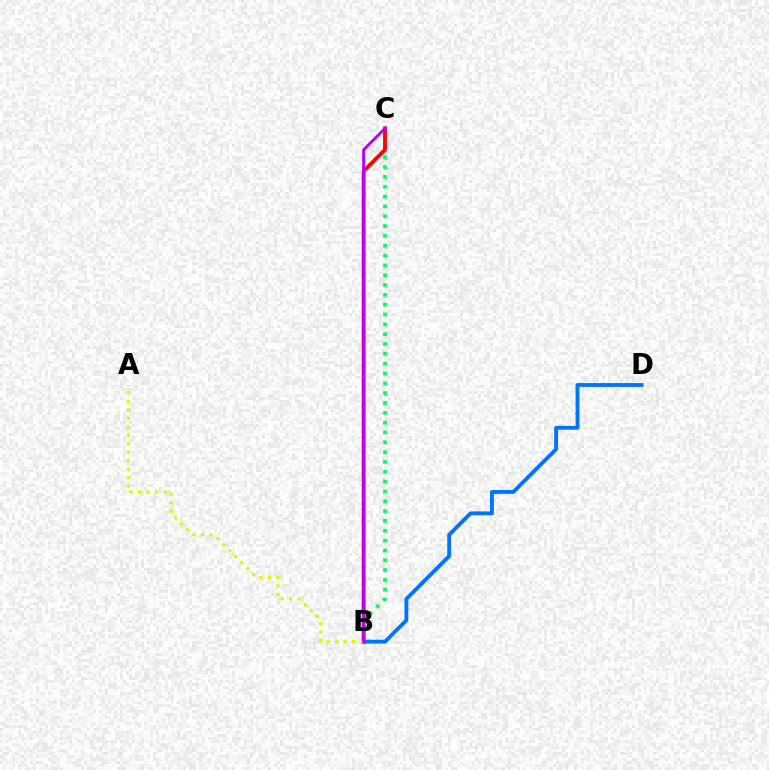{('B', 'C'): [{'color': '#00ff5c', 'line_style': 'dotted', 'thickness': 2.67}, {'color': '#ff0000', 'line_style': 'solid', 'thickness': 2.73}, {'color': '#b900ff', 'line_style': 'solid', 'thickness': 2.07}], ('B', 'D'): [{'color': '#0074ff', 'line_style': 'solid', 'thickness': 2.77}], ('A', 'B'): [{'color': '#d1ff00', 'line_style': 'dotted', 'thickness': 2.3}]}